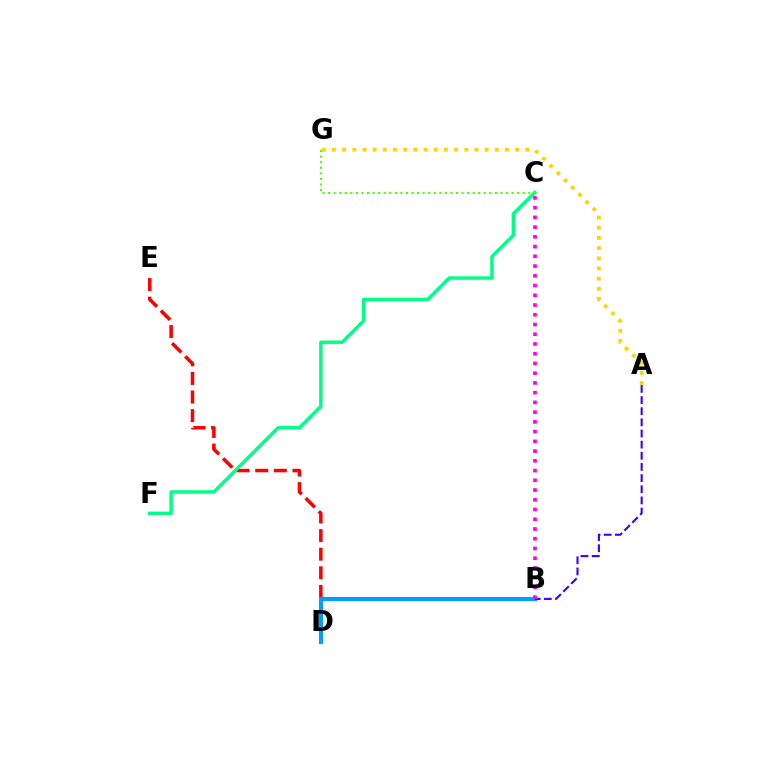{('A', 'G'): [{'color': '#ffd500', 'line_style': 'dotted', 'thickness': 2.77}], ('D', 'E'): [{'color': '#ff0000', 'line_style': 'dashed', 'thickness': 2.53}], ('B', 'D'): [{'color': '#009eff', 'line_style': 'solid', 'thickness': 2.99}], ('A', 'B'): [{'color': '#3700ff', 'line_style': 'dashed', 'thickness': 1.51}], ('C', 'F'): [{'color': '#00ff86', 'line_style': 'solid', 'thickness': 2.47}], ('B', 'C'): [{'color': '#ff00ed', 'line_style': 'dotted', 'thickness': 2.65}], ('C', 'G'): [{'color': '#4fff00', 'line_style': 'dotted', 'thickness': 1.51}]}